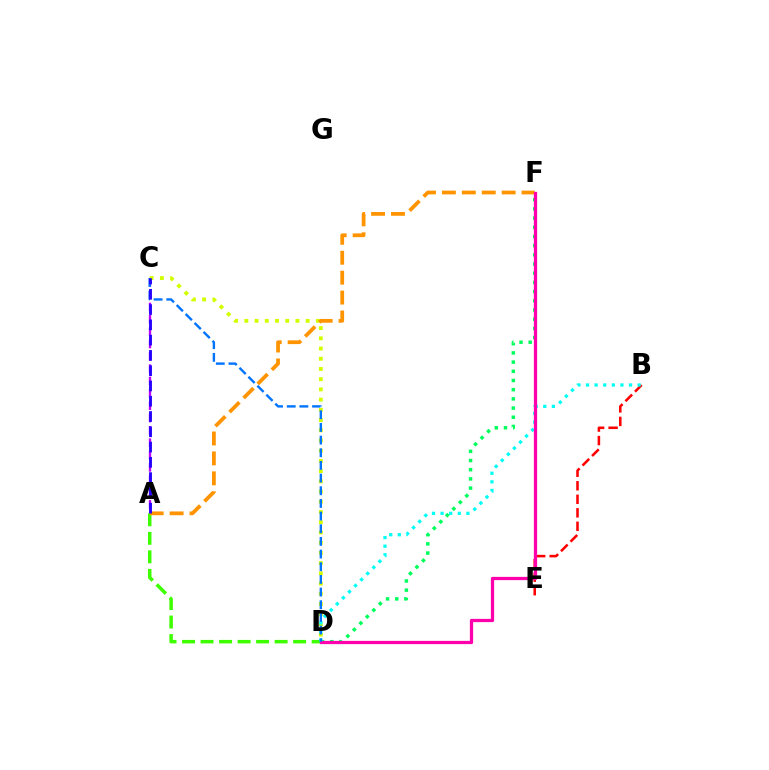{('A', 'D'): [{'color': '#3dff00', 'line_style': 'dashed', 'thickness': 2.52}], ('D', 'F'): [{'color': '#00ff5c', 'line_style': 'dotted', 'thickness': 2.5}, {'color': '#ff00ac', 'line_style': 'solid', 'thickness': 2.34}], ('C', 'D'): [{'color': '#d1ff00', 'line_style': 'dotted', 'thickness': 2.78}, {'color': '#0074ff', 'line_style': 'dashed', 'thickness': 1.72}], ('B', 'E'): [{'color': '#ff0000', 'line_style': 'dashed', 'thickness': 1.84}], ('A', 'C'): [{'color': '#b900ff', 'line_style': 'dashed', 'thickness': 1.68}, {'color': '#2500ff', 'line_style': 'dashed', 'thickness': 2.08}], ('B', 'D'): [{'color': '#00fff6', 'line_style': 'dotted', 'thickness': 2.34}], ('A', 'F'): [{'color': '#ff9400', 'line_style': 'dashed', 'thickness': 2.71}]}